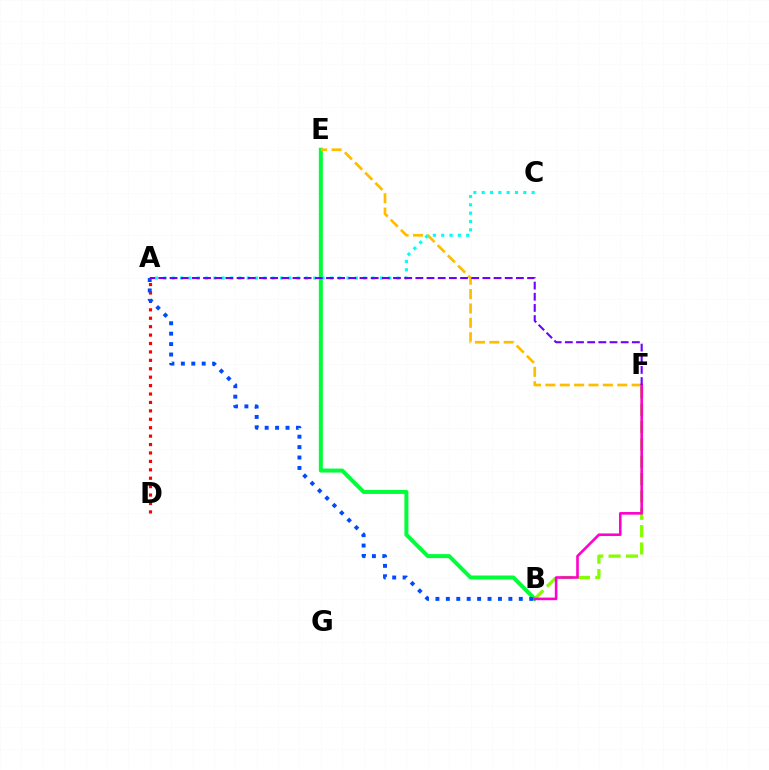{('B', 'E'): [{'color': '#00ff39', 'line_style': 'solid', 'thickness': 2.87}], ('E', 'F'): [{'color': '#ffbd00', 'line_style': 'dashed', 'thickness': 1.95}], ('B', 'F'): [{'color': '#84ff00', 'line_style': 'dashed', 'thickness': 2.36}, {'color': '#ff00cf', 'line_style': 'solid', 'thickness': 1.88}], ('A', 'D'): [{'color': '#ff0000', 'line_style': 'dotted', 'thickness': 2.29}], ('A', 'B'): [{'color': '#004bff', 'line_style': 'dotted', 'thickness': 2.83}], ('A', 'C'): [{'color': '#00fff6', 'line_style': 'dotted', 'thickness': 2.26}], ('A', 'F'): [{'color': '#7200ff', 'line_style': 'dashed', 'thickness': 1.52}]}